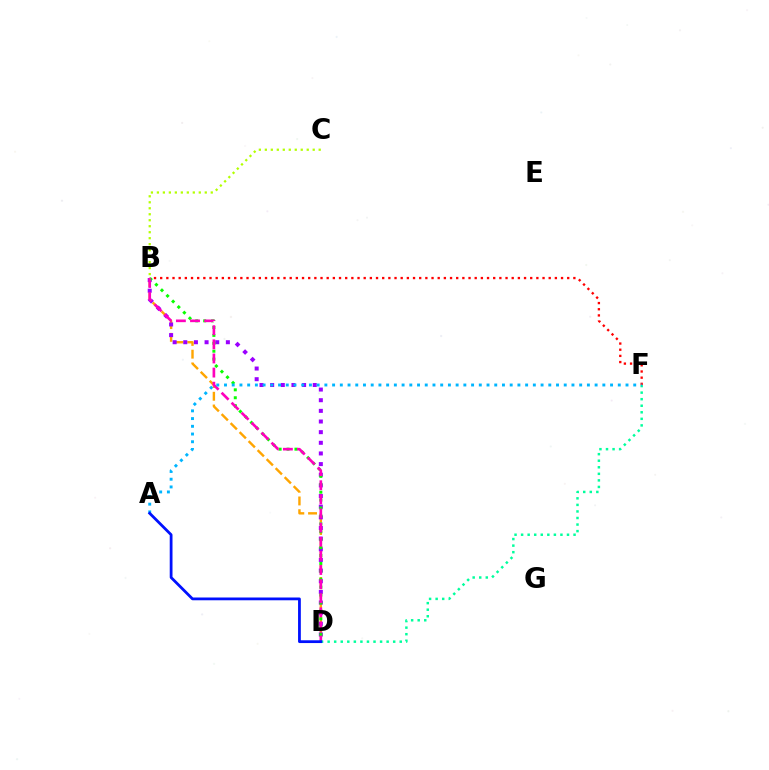{('B', 'D'): [{'color': '#ffa500', 'line_style': 'dashed', 'thickness': 1.73}, {'color': '#9b00ff', 'line_style': 'dotted', 'thickness': 2.89}, {'color': '#08ff00', 'line_style': 'dotted', 'thickness': 2.15}, {'color': '#ff00bd', 'line_style': 'dashed', 'thickness': 1.92}], ('B', 'F'): [{'color': '#ff0000', 'line_style': 'dotted', 'thickness': 1.68}], ('D', 'F'): [{'color': '#00ff9d', 'line_style': 'dotted', 'thickness': 1.78}], ('A', 'F'): [{'color': '#00b5ff', 'line_style': 'dotted', 'thickness': 2.1}], ('B', 'C'): [{'color': '#b3ff00', 'line_style': 'dotted', 'thickness': 1.63}], ('A', 'D'): [{'color': '#0010ff', 'line_style': 'solid', 'thickness': 2.0}]}